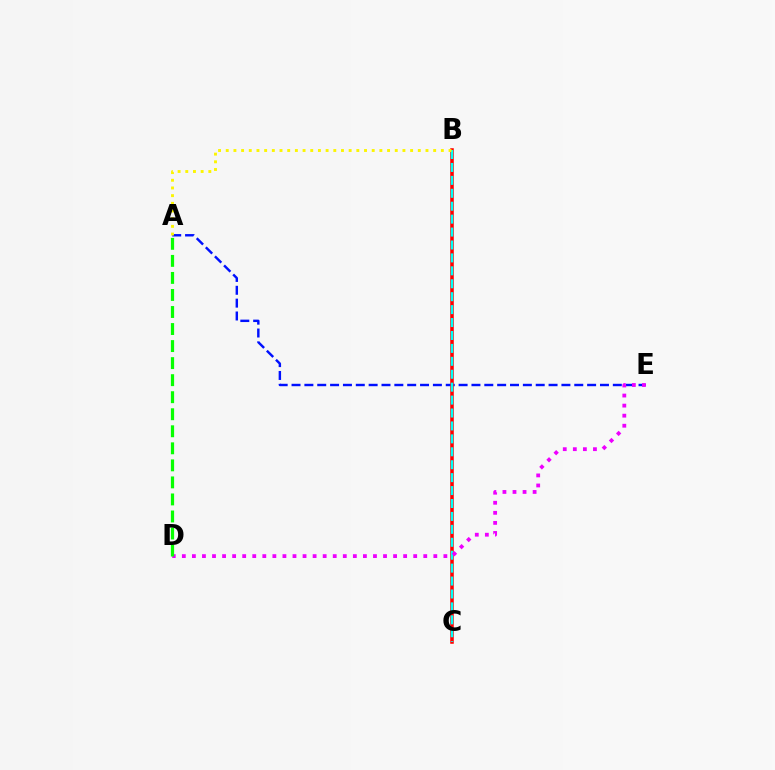{('A', 'E'): [{'color': '#0010ff', 'line_style': 'dashed', 'thickness': 1.75}], ('B', 'C'): [{'color': '#ff0000', 'line_style': 'solid', 'thickness': 2.55}, {'color': '#00fff6', 'line_style': 'dashed', 'thickness': 1.76}], ('D', 'E'): [{'color': '#ee00ff', 'line_style': 'dotted', 'thickness': 2.73}], ('A', 'B'): [{'color': '#fcf500', 'line_style': 'dotted', 'thickness': 2.09}], ('A', 'D'): [{'color': '#08ff00', 'line_style': 'dashed', 'thickness': 2.31}]}